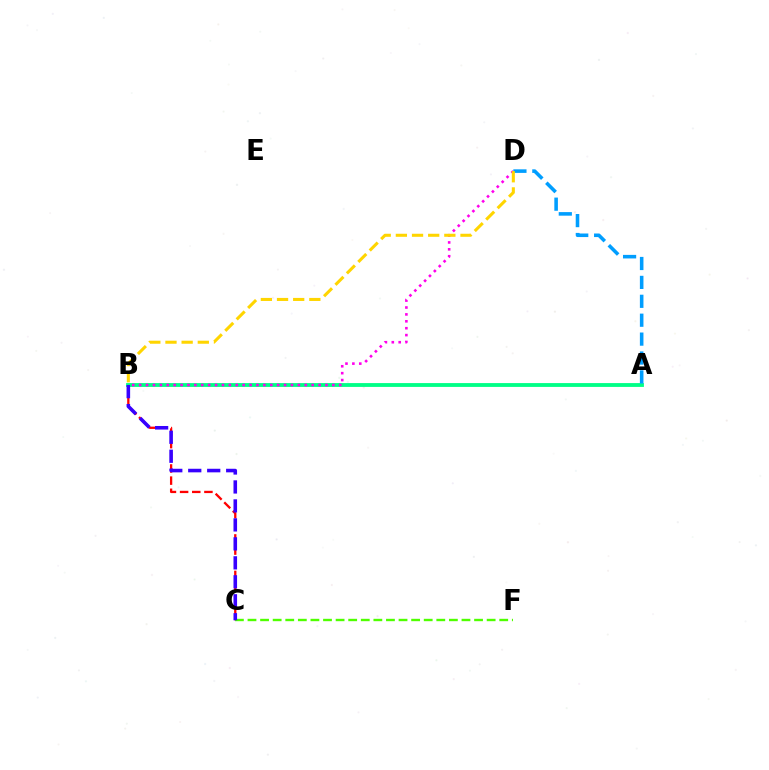{('B', 'C'): [{'color': '#ff0000', 'line_style': 'dashed', 'thickness': 1.65}, {'color': '#3700ff', 'line_style': 'dashed', 'thickness': 2.58}], ('A', 'B'): [{'color': '#00ff86', 'line_style': 'solid', 'thickness': 2.76}], ('C', 'F'): [{'color': '#4fff00', 'line_style': 'dashed', 'thickness': 1.71}], ('B', 'D'): [{'color': '#ff00ed', 'line_style': 'dotted', 'thickness': 1.87}, {'color': '#ffd500', 'line_style': 'dashed', 'thickness': 2.2}], ('A', 'D'): [{'color': '#009eff', 'line_style': 'dashed', 'thickness': 2.57}]}